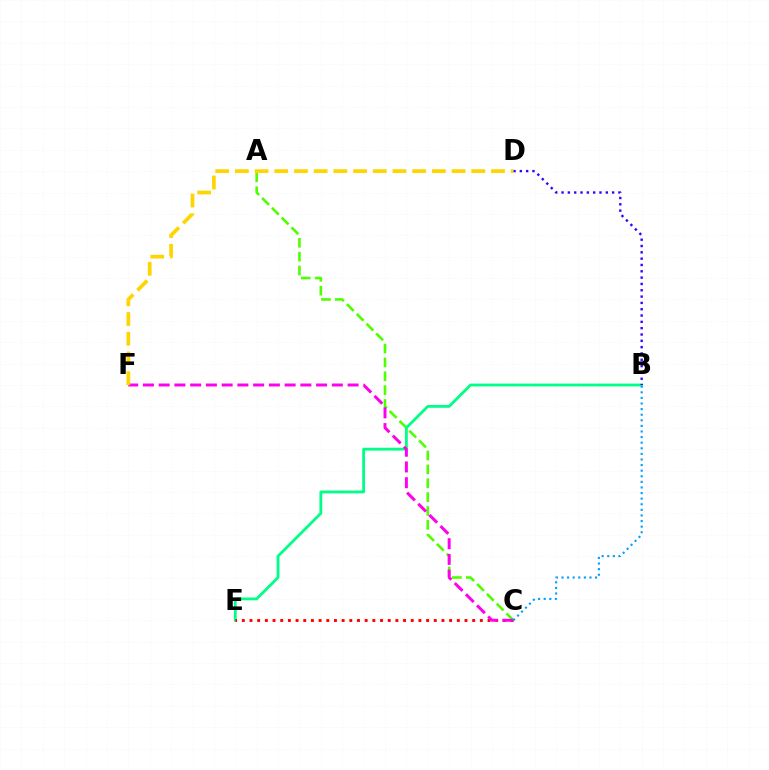{('A', 'C'): [{'color': '#4fff00', 'line_style': 'dashed', 'thickness': 1.88}], ('B', 'E'): [{'color': '#00ff86', 'line_style': 'solid', 'thickness': 2.02}], ('B', 'D'): [{'color': '#3700ff', 'line_style': 'dotted', 'thickness': 1.72}], ('C', 'E'): [{'color': '#ff0000', 'line_style': 'dotted', 'thickness': 2.09}], ('C', 'F'): [{'color': '#ff00ed', 'line_style': 'dashed', 'thickness': 2.14}], ('D', 'F'): [{'color': '#ffd500', 'line_style': 'dashed', 'thickness': 2.68}], ('B', 'C'): [{'color': '#009eff', 'line_style': 'dotted', 'thickness': 1.52}]}